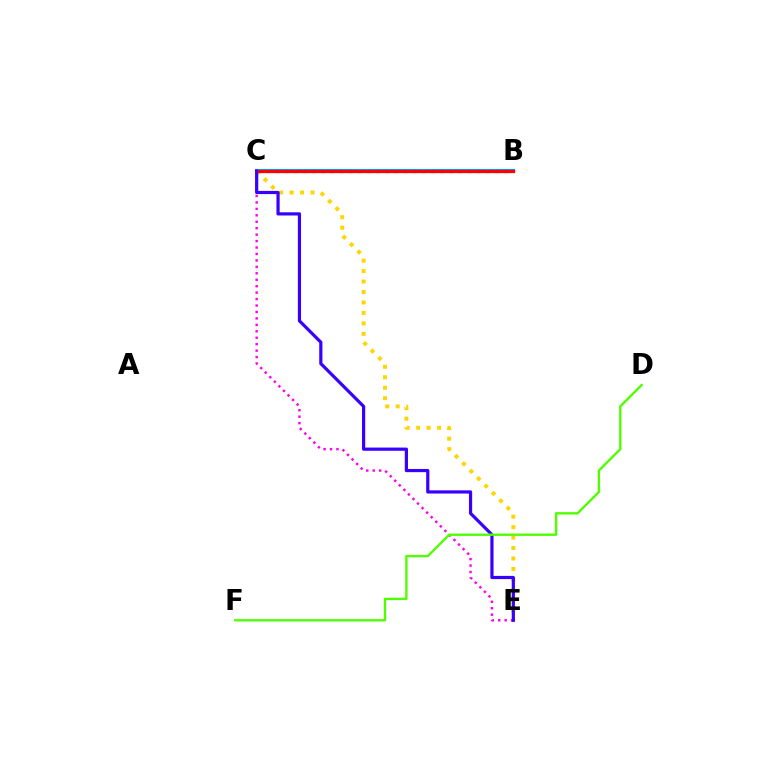{('B', 'C'): [{'color': '#00ff86', 'line_style': 'dotted', 'thickness': 2.49}, {'color': '#009eff', 'line_style': 'solid', 'thickness': 2.96}, {'color': '#ff0000', 'line_style': 'solid', 'thickness': 2.29}], ('C', 'E'): [{'color': '#ffd500', 'line_style': 'dotted', 'thickness': 2.84}, {'color': '#ff00ed', 'line_style': 'dotted', 'thickness': 1.75}, {'color': '#3700ff', 'line_style': 'solid', 'thickness': 2.3}], ('D', 'F'): [{'color': '#4fff00', 'line_style': 'solid', 'thickness': 1.7}]}